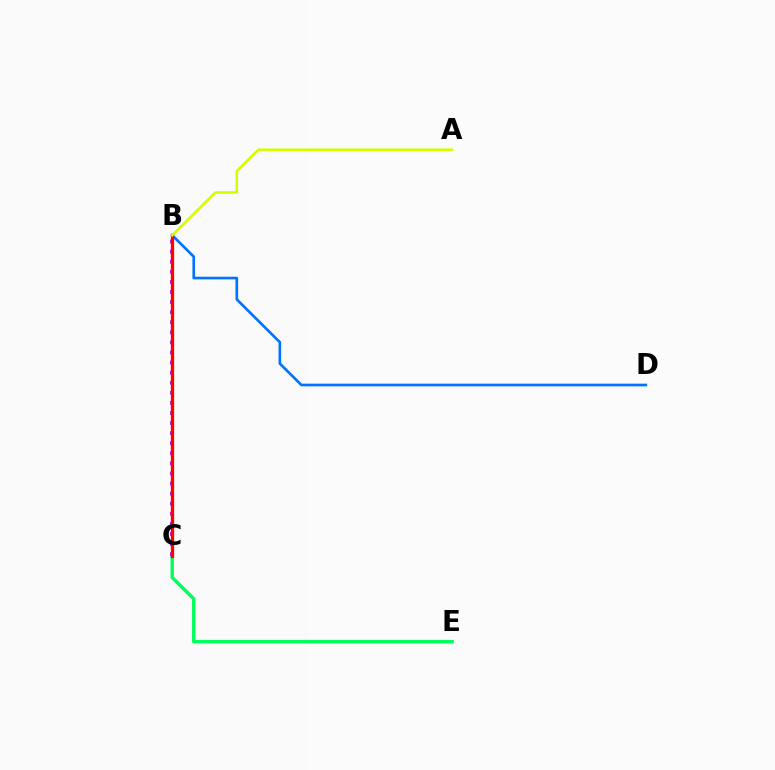{('B', 'D'): [{'color': '#0074ff', 'line_style': 'solid', 'thickness': 1.92}], ('C', 'E'): [{'color': '#00ff5c', 'line_style': 'solid', 'thickness': 2.46}], ('B', 'C'): [{'color': '#b900ff', 'line_style': 'dotted', 'thickness': 2.74}, {'color': '#ff0000', 'line_style': 'solid', 'thickness': 2.37}], ('A', 'B'): [{'color': '#d1ff00', 'line_style': 'solid', 'thickness': 1.83}]}